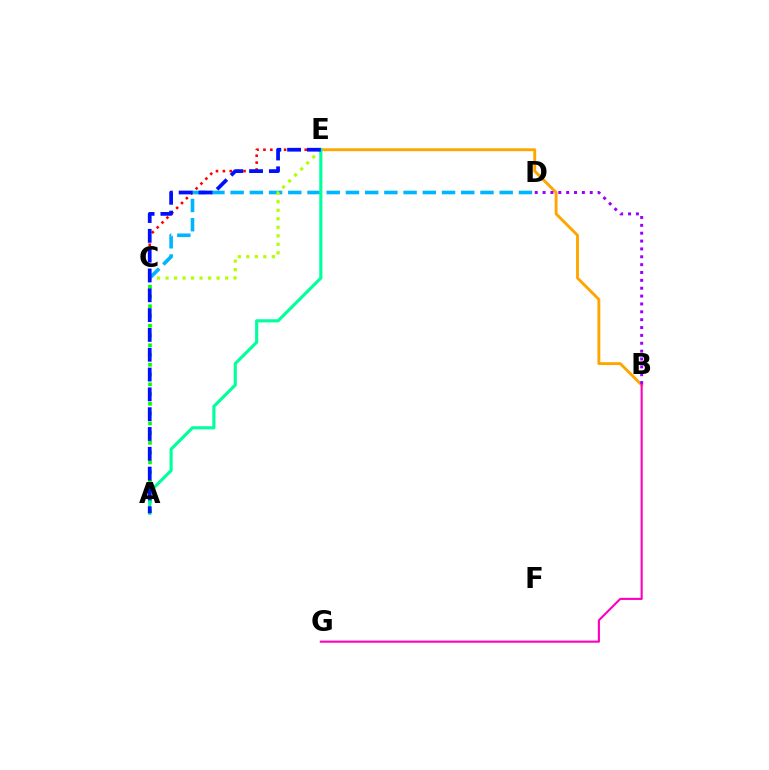{('C', 'E'): [{'color': '#ff0000', 'line_style': 'dotted', 'thickness': 1.87}, {'color': '#b3ff00', 'line_style': 'dotted', 'thickness': 2.31}], ('B', 'E'): [{'color': '#ffa500', 'line_style': 'solid', 'thickness': 2.08}], ('A', 'C'): [{'color': '#08ff00', 'line_style': 'dotted', 'thickness': 2.65}], ('C', 'D'): [{'color': '#00b5ff', 'line_style': 'dashed', 'thickness': 2.61}], ('A', 'E'): [{'color': '#00ff9d', 'line_style': 'solid', 'thickness': 2.25}, {'color': '#0010ff', 'line_style': 'dashed', 'thickness': 2.69}], ('B', 'G'): [{'color': '#ff00bd', 'line_style': 'solid', 'thickness': 1.52}], ('B', 'D'): [{'color': '#9b00ff', 'line_style': 'dotted', 'thickness': 2.14}]}